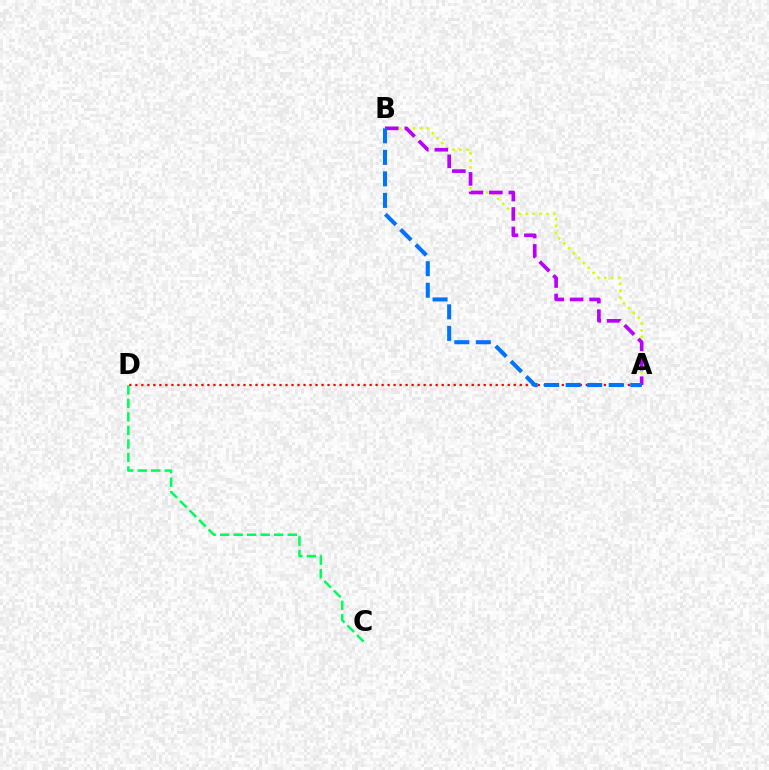{('C', 'D'): [{'color': '#00ff5c', 'line_style': 'dashed', 'thickness': 1.83}], ('A', 'B'): [{'color': '#d1ff00', 'line_style': 'dotted', 'thickness': 1.88}, {'color': '#b900ff', 'line_style': 'dashed', 'thickness': 2.64}, {'color': '#0074ff', 'line_style': 'dashed', 'thickness': 2.92}], ('A', 'D'): [{'color': '#ff0000', 'line_style': 'dotted', 'thickness': 1.63}]}